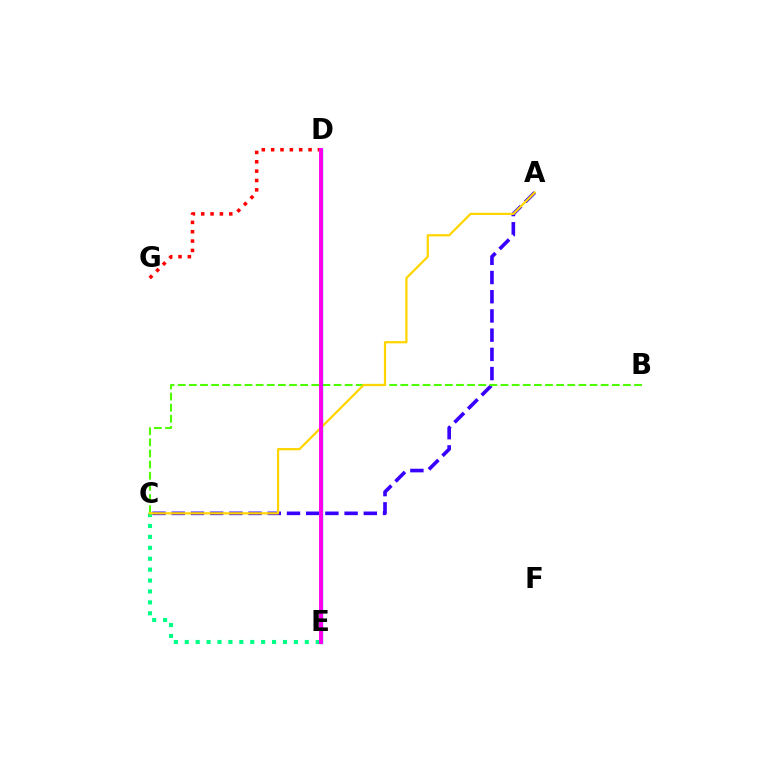{('A', 'C'): [{'color': '#3700ff', 'line_style': 'dashed', 'thickness': 2.61}, {'color': '#ffd500', 'line_style': 'solid', 'thickness': 1.61}], ('D', 'G'): [{'color': '#ff0000', 'line_style': 'dotted', 'thickness': 2.54}], ('B', 'C'): [{'color': '#4fff00', 'line_style': 'dashed', 'thickness': 1.51}], ('C', 'E'): [{'color': '#00ff86', 'line_style': 'dotted', 'thickness': 2.97}], ('D', 'E'): [{'color': '#009eff', 'line_style': 'solid', 'thickness': 2.44}, {'color': '#ff00ed', 'line_style': 'solid', 'thickness': 2.81}]}